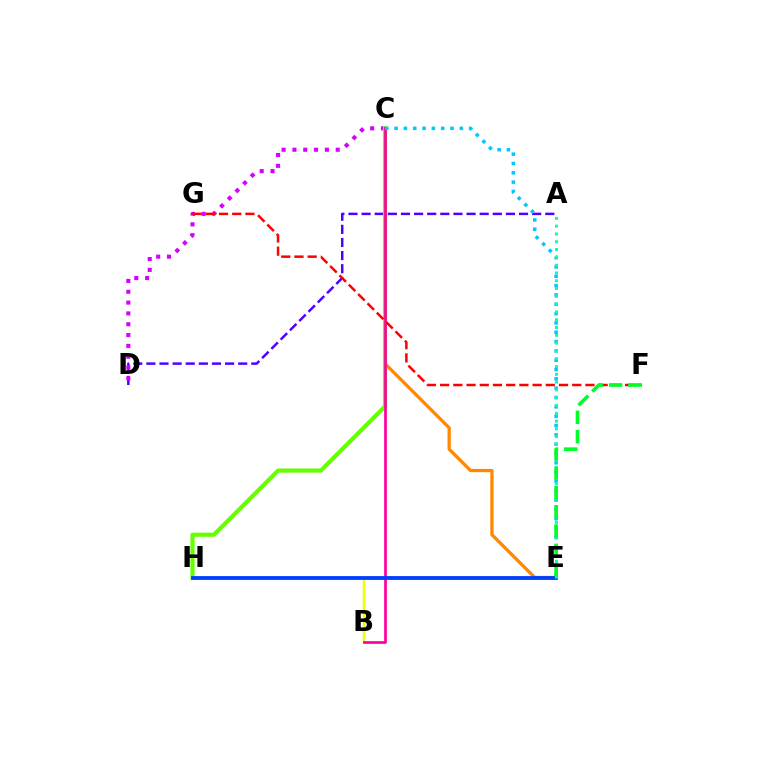{('A', 'D'): [{'color': '#4f00ff', 'line_style': 'dashed', 'thickness': 1.78}], ('B', 'E'): [{'color': '#eeff00', 'line_style': 'solid', 'thickness': 1.78}], ('C', 'E'): [{'color': '#ff8800', 'line_style': 'solid', 'thickness': 2.36}, {'color': '#00c7ff', 'line_style': 'dotted', 'thickness': 2.53}], ('C', 'D'): [{'color': '#d600ff', 'line_style': 'dotted', 'thickness': 2.94}], ('C', 'H'): [{'color': '#66ff00', 'line_style': 'solid', 'thickness': 3.0}], ('B', 'C'): [{'color': '#ff00a0', 'line_style': 'solid', 'thickness': 1.96}], ('F', 'G'): [{'color': '#ff0000', 'line_style': 'dashed', 'thickness': 1.79}], ('E', 'H'): [{'color': '#003fff', 'line_style': 'solid', 'thickness': 2.74}], ('A', 'E'): [{'color': '#00ffaf', 'line_style': 'dotted', 'thickness': 2.12}], ('E', 'F'): [{'color': '#00ff27', 'line_style': 'dashed', 'thickness': 2.62}]}